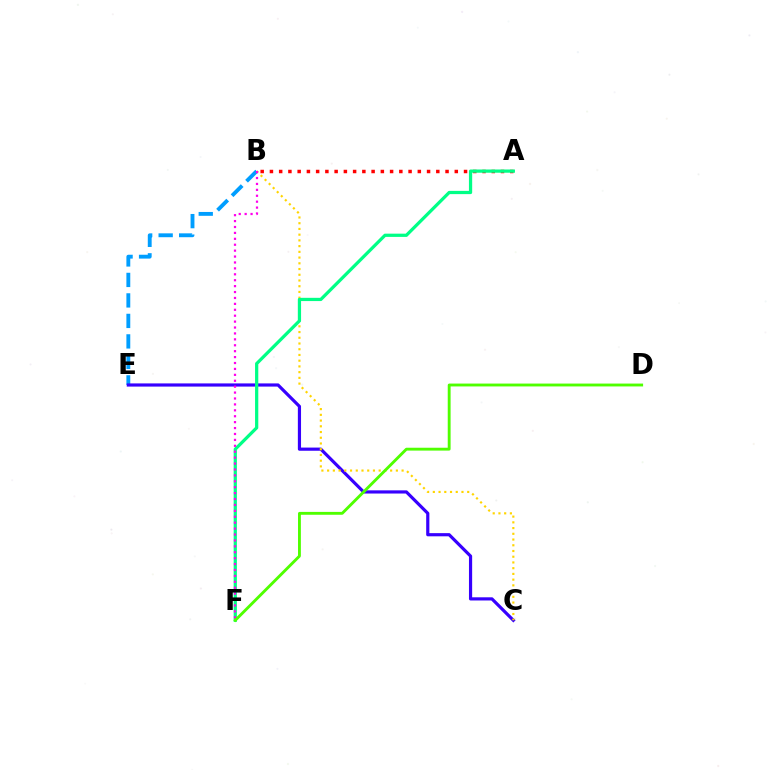{('B', 'E'): [{'color': '#009eff', 'line_style': 'dashed', 'thickness': 2.78}], ('C', 'E'): [{'color': '#3700ff', 'line_style': 'solid', 'thickness': 2.29}], ('B', 'C'): [{'color': '#ffd500', 'line_style': 'dotted', 'thickness': 1.56}], ('A', 'B'): [{'color': '#ff0000', 'line_style': 'dotted', 'thickness': 2.51}], ('A', 'F'): [{'color': '#00ff86', 'line_style': 'solid', 'thickness': 2.33}], ('B', 'F'): [{'color': '#ff00ed', 'line_style': 'dotted', 'thickness': 1.61}], ('D', 'F'): [{'color': '#4fff00', 'line_style': 'solid', 'thickness': 2.07}]}